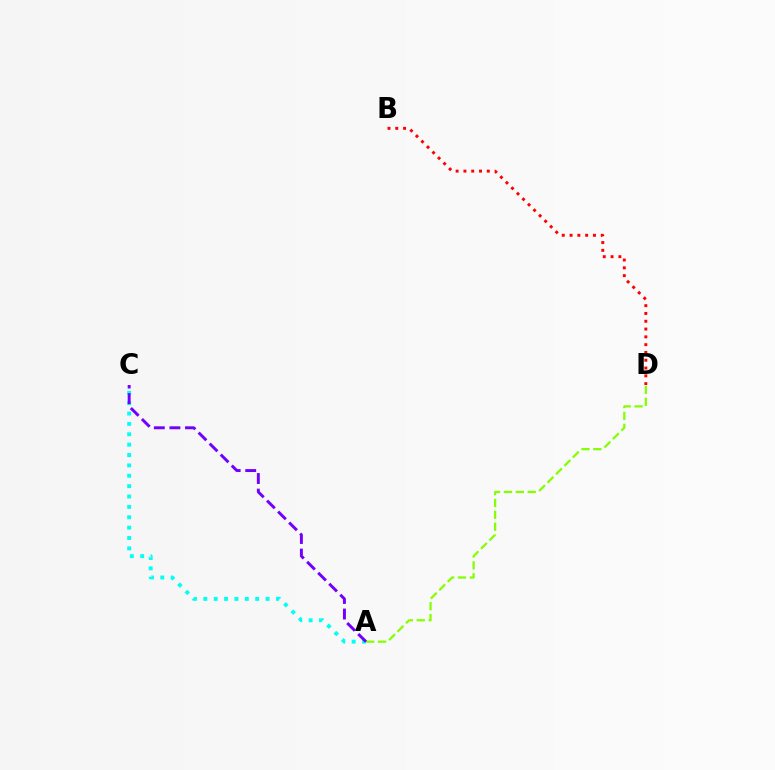{('A', 'D'): [{'color': '#84ff00', 'line_style': 'dashed', 'thickness': 1.62}], ('B', 'D'): [{'color': '#ff0000', 'line_style': 'dotted', 'thickness': 2.12}], ('A', 'C'): [{'color': '#00fff6', 'line_style': 'dotted', 'thickness': 2.82}, {'color': '#7200ff', 'line_style': 'dashed', 'thickness': 2.12}]}